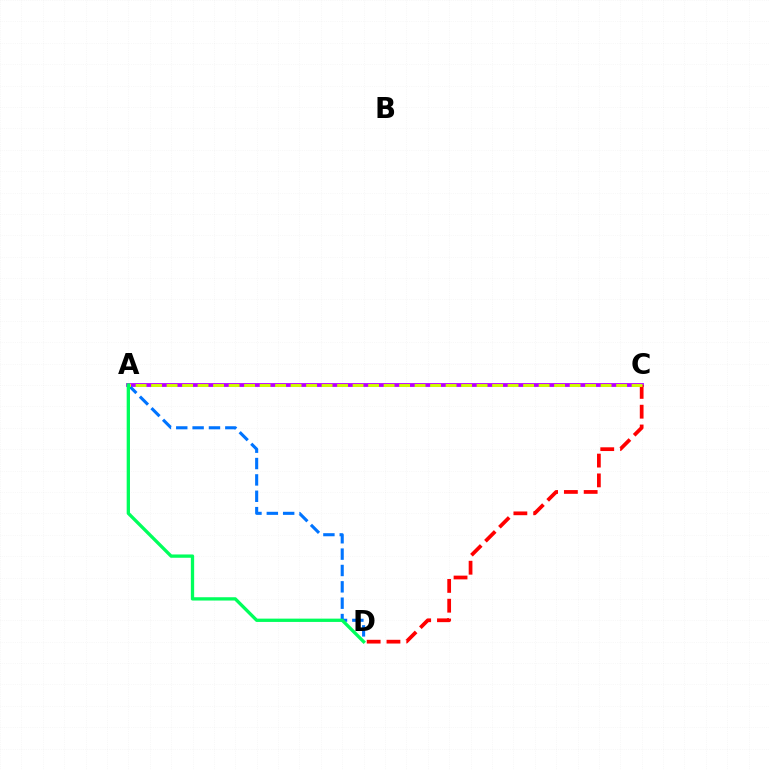{('A', 'C'): [{'color': '#b900ff', 'line_style': 'solid', 'thickness': 2.75}, {'color': '#d1ff00', 'line_style': 'dashed', 'thickness': 2.11}], ('C', 'D'): [{'color': '#ff0000', 'line_style': 'dashed', 'thickness': 2.69}], ('A', 'D'): [{'color': '#0074ff', 'line_style': 'dashed', 'thickness': 2.22}, {'color': '#00ff5c', 'line_style': 'solid', 'thickness': 2.38}]}